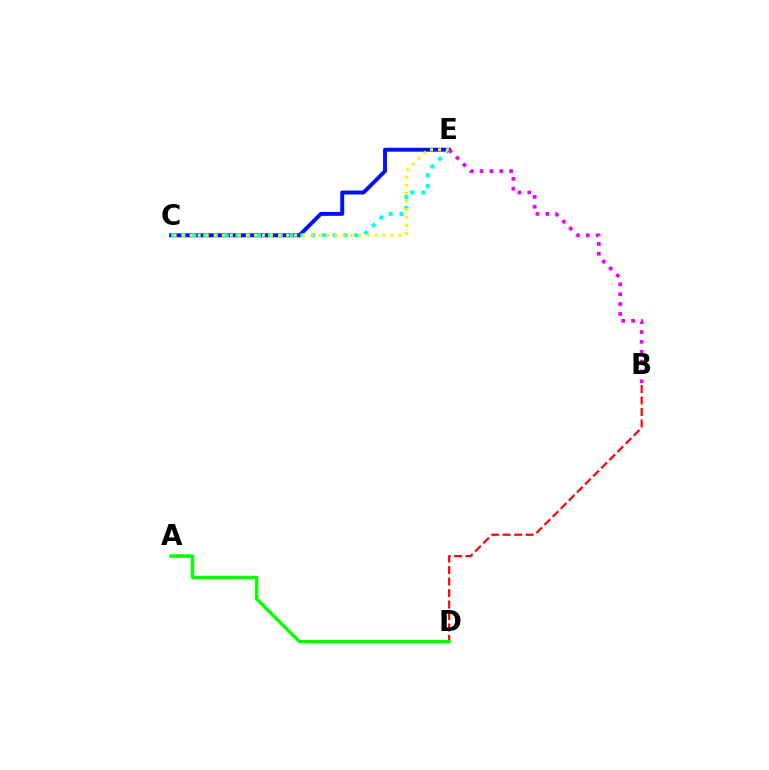{('C', 'E'): [{'color': '#0010ff', 'line_style': 'solid', 'thickness': 2.83}, {'color': '#00fff6', 'line_style': 'dotted', 'thickness': 2.94}, {'color': '#fcf500', 'line_style': 'dotted', 'thickness': 2.18}], ('B', 'D'): [{'color': '#ff0000', 'line_style': 'dashed', 'thickness': 1.56}], ('A', 'D'): [{'color': '#08ff00', 'line_style': 'solid', 'thickness': 2.46}], ('B', 'E'): [{'color': '#ee00ff', 'line_style': 'dotted', 'thickness': 2.68}]}